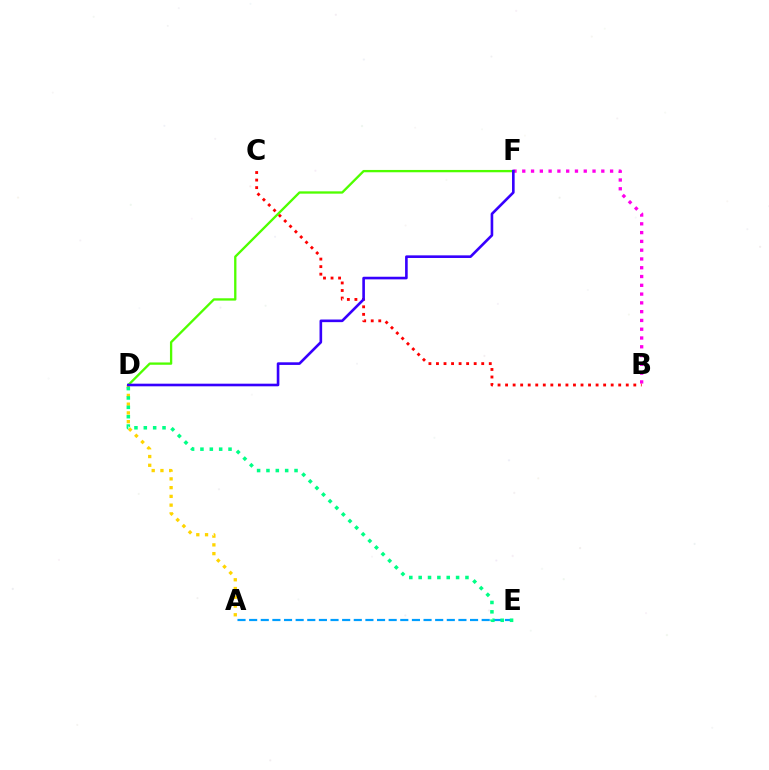{('B', 'F'): [{'color': '#ff00ed', 'line_style': 'dotted', 'thickness': 2.39}], ('B', 'C'): [{'color': '#ff0000', 'line_style': 'dotted', 'thickness': 2.05}], ('A', 'D'): [{'color': '#ffd500', 'line_style': 'dotted', 'thickness': 2.38}], ('A', 'E'): [{'color': '#009eff', 'line_style': 'dashed', 'thickness': 1.58}], ('D', 'F'): [{'color': '#4fff00', 'line_style': 'solid', 'thickness': 1.67}, {'color': '#3700ff', 'line_style': 'solid', 'thickness': 1.89}], ('D', 'E'): [{'color': '#00ff86', 'line_style': 'dotted', 'thickness': 2.54}]}